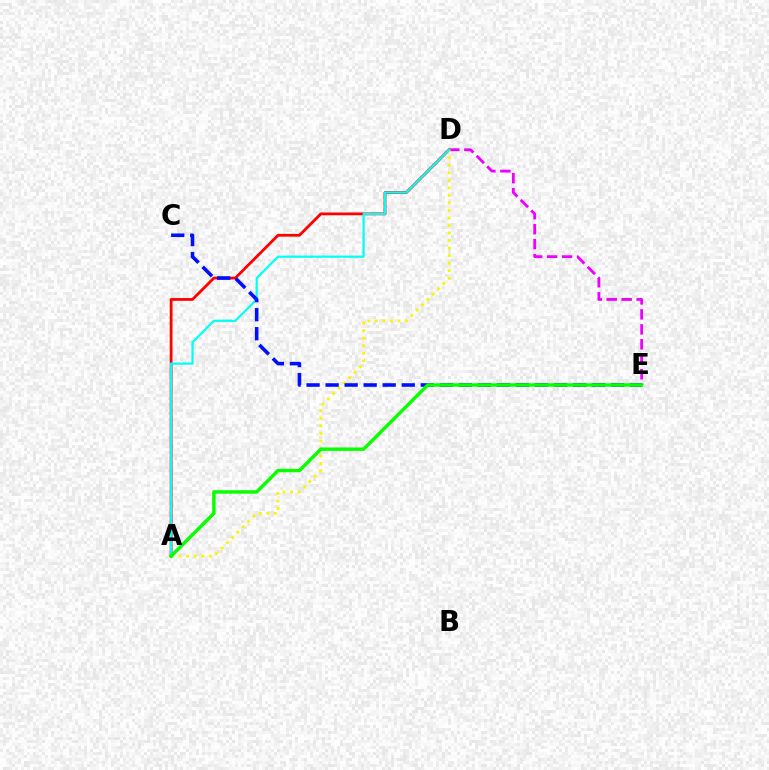{('D', 'E'): [{'color': '#ee00ff', 'line_style': 'dashed', 'thickness': 2.03}], ('A', 'D'): [{'color': '#ff0000', 'line_style': 'solid', 'thickness': 2.0}, {'color': '#fcf500', 'line_style': 'dotted', 'thickness': 2.05}, {'color': '#00fff6', 'line_style': 'solid', 'thickness': 1.58}], ('C', 'E'): [{'color': '#0010ff', 'line_style': 'dashed', 'thickness': 2.59}], ('A', 'E'): [{'color': '#08ff00', 'line_style': 'solid', 'thickness': 2.47}]}